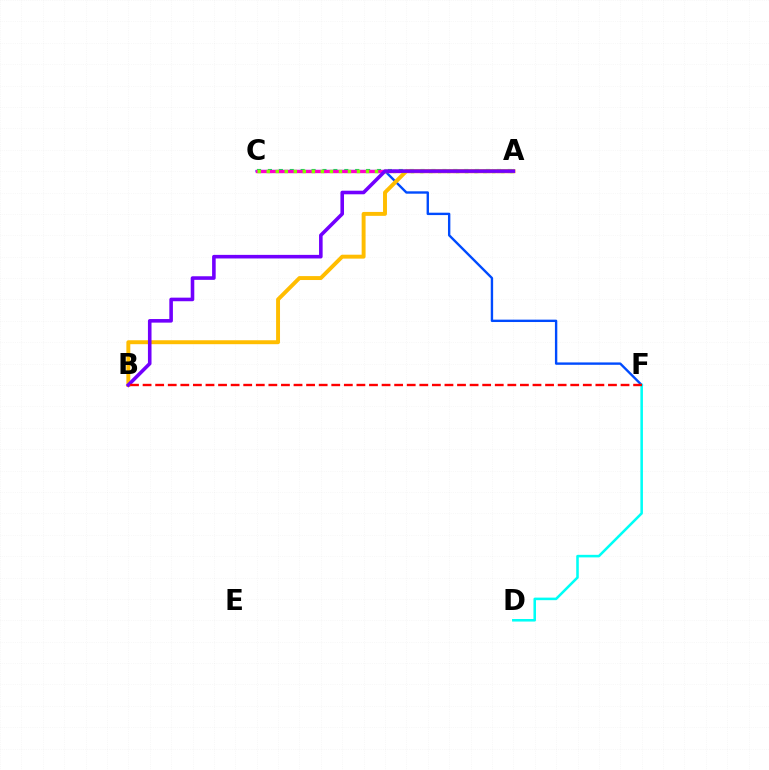{('A', 'C'): [{'color': '#00ff39', 'line_style': 'dotted', 'thickness': 2.96}, {'color': '#ff00cf', 'line_style': 'solid', 'thickness': 2.41}, {'color': '#84ff00', 'line_style': 'dotted', 'thickness': 2.45}], ('C', 'F'): [{'color': '#004bff', 'line_style': 'solid', 'thickness': 1.71}], ('A', 'B'): [{'color': '#ffbd00', 'line_style': 'solid', 'thickness': 2.83}, {'color': '#7200ff', 'line_style': 'solid', 'thickness': 2.58}], ('D', 'F'): [{'color': '#00fff6', 'line_style': 'solid', 'thickness': 1.84}], ('B', 'F'): [{'color': '#ff0000', 'line_style': 'dashed', 'thickness': 1.71}]}